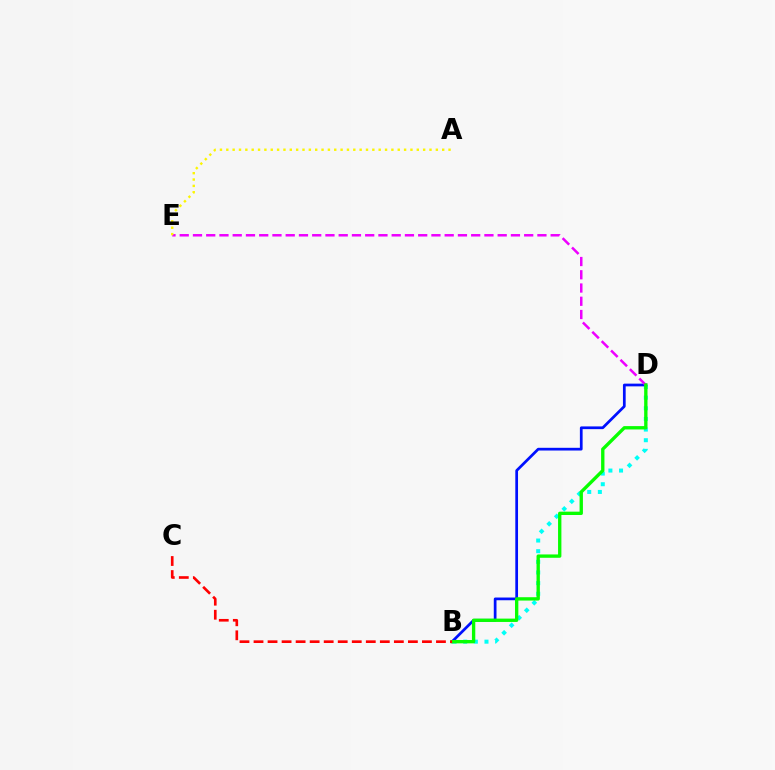{('B', 'D'): [{'color': '#00fff6', 'line_style': 'dotted', 'thickness': 2.89}, {'color': '#0010ff', 'line_style': 'solid', 'thickness': 1.96}, {'color': '#08ff00', 'line_style': 'solid', 'thickness': 2.41}], ('D', 'E'): [{'color': '#ee00ff', 'line_style': 'dashed', 'thickness': 1.8}], ('B', 'C'): [{'color': '#ff0000', 'line_style': 'dashed', 'thickness': 1.91}], ('A', 'E'): [{'color': '#fcf500', 'line_style': 'dotted', 'thickness': 1.73}]}